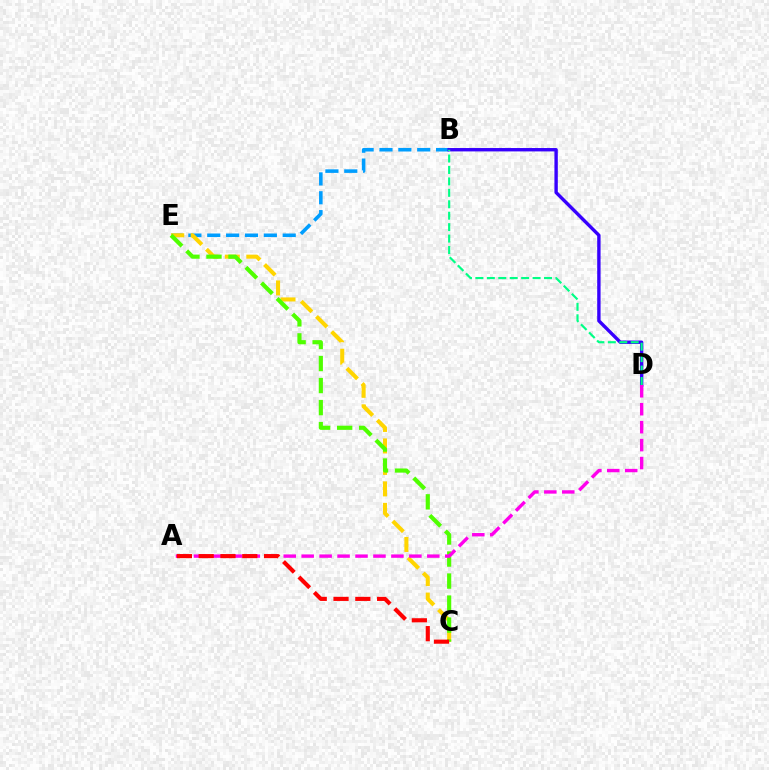{('B', 'E'): [{'color': '#009eff', 'line_style': 'dashed', 'thickness': 2.56}], ('B', 'D'): [{'color': '#3700ff', 'line_style': 'solid', 'thickness': 2.43}, {'color': '#00ff86', 'line_style': 'dashed', 'thickness': 1.55}], ('C', 'E'): [{'color': '#ffd500', 'line_style': 'dashed', 'thickness': 2.92}, {'color': '#4fff00', 'line_style': 'dashed', 'thickness': 2.99}], ('A', 'D'): [{'color': '#ff00ed', 'line_style': 'dashed', 'thickness': 2.44}], ('A', 'C'): [{'color': '#ff0000', 'line_style': 'dashed', 'thickness': 2.96}]}